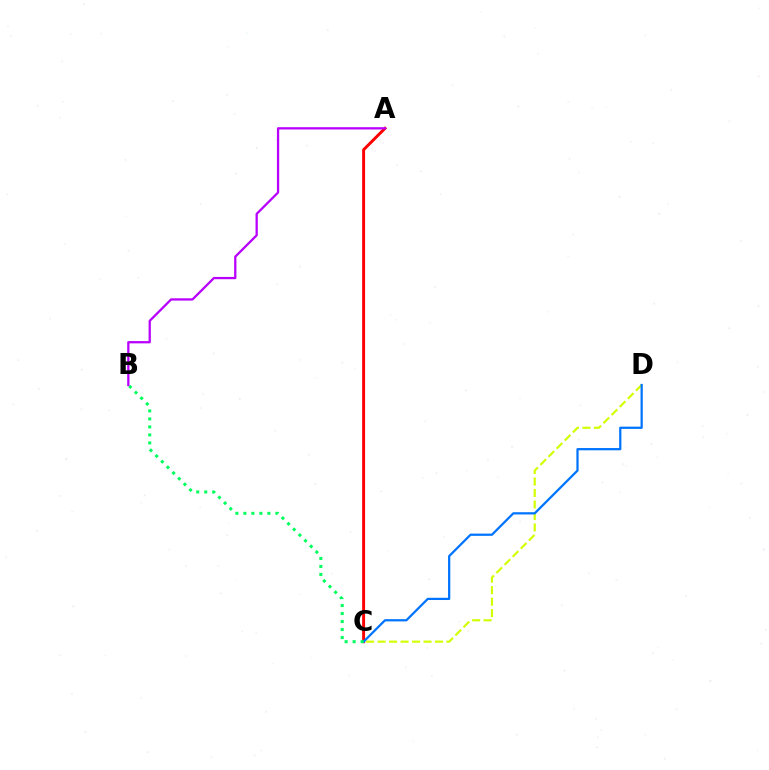{('C', 'D'): [{'color': '#d1ff00', 'line_style': 'dashed', 'thickness': 1.56}, {'color': '#0074ff', 'line_style': 'solid', 'thickness': 1.61}], ('A', 'C'): [{'color': '#ff0000', 'line_style': 'solid', 'thickness': 2.12}], ('B', 'C'): [{'color': '#00ff5c', 'line_style': 'dotted', 'thickness': 2.17}], ('A', 'B'): [{'color': '#b900ff', 'line_style': 'solid', 'thickness': 1.64}]}